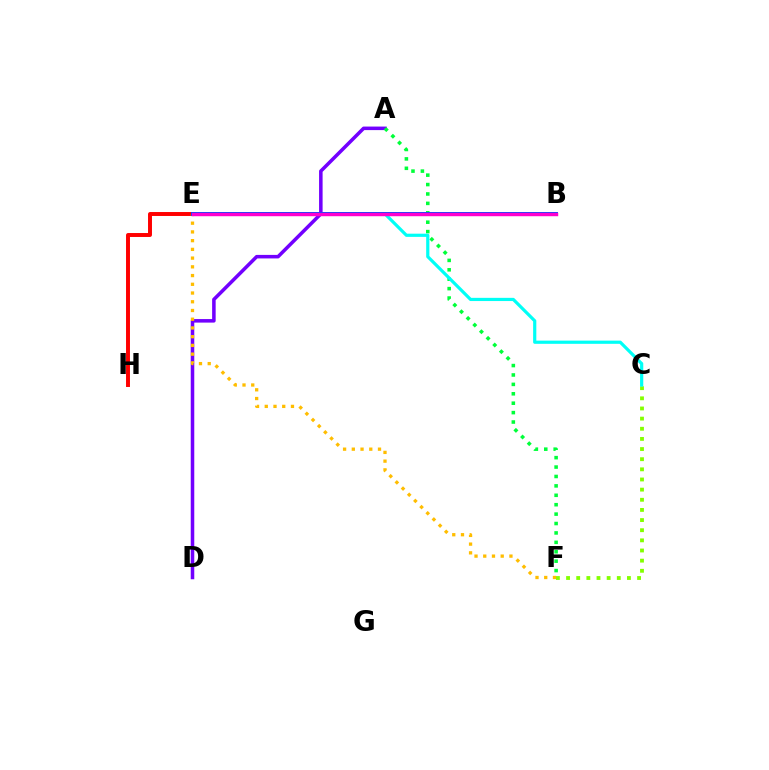{('C', 'F'): [{'color': '#84ff00', 'line_style': 'dotted', 'thickness': 2.76}], ('A', 'D'): [{'color': '#7200ff', 'line_style': 'solid', 'thickness': 2.54}], ('A', 'F'): [{'color': '#00ff39', 'line_style': 'dotted', 'thickness': 2.56}], ('C', 'E'): [{'color': '#00fff6', 'line_style': 'solid', 'thickness': 2.3}], ('E', 'H'): [{'color': '#ff0000', 'line_style': 'solid', 'thickness': 2.84}], ('E', 'F'): [{'color': '#ffbd00', 'line_style': 'dotted', 'thickness': 2.37}], ('B', 'E'): [{'color': '#004bff', 'line_style': 'solid', 'thickness': 2.84}, {'color': '#ff00cf', 'line_style': 'solid', 'thickness': 2.47}]}